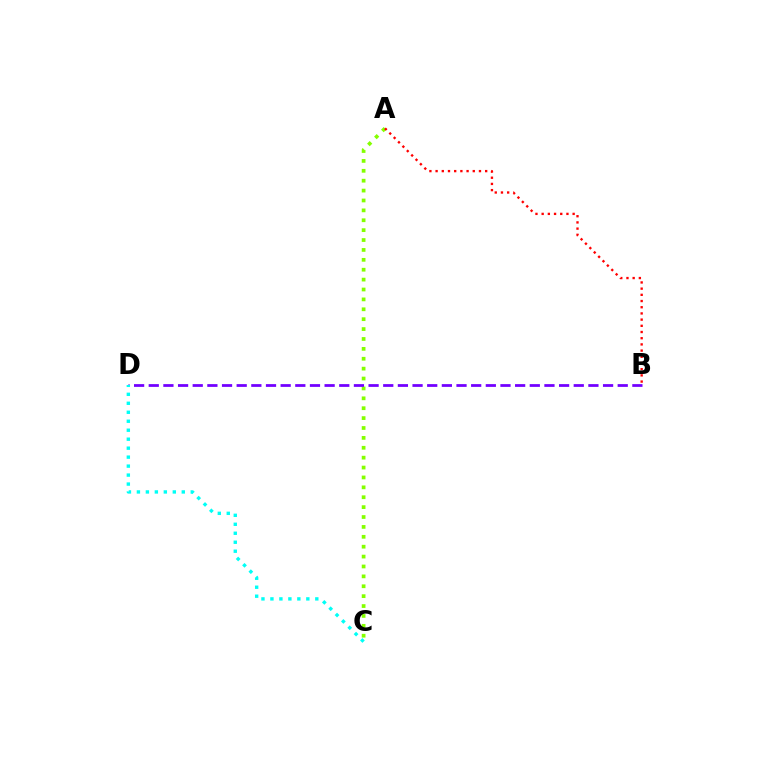{('A', 'C'): [{'color': '#84ff00', 'line_style': 'dotted', 'thickness': 2.69}], ('B', 'D'): [{'color': '#7200ff', 'line_style': 'dashed', 'thickness': 1.99}], ('C', 'D'): [{'color': '#00fff6', 'line_style': 'dotted', 'thickness': 2.44}], ('A', 'B'): [{'color': '#ff0000', 'line_style': 'dotted', 'thickness': 1.68}]}